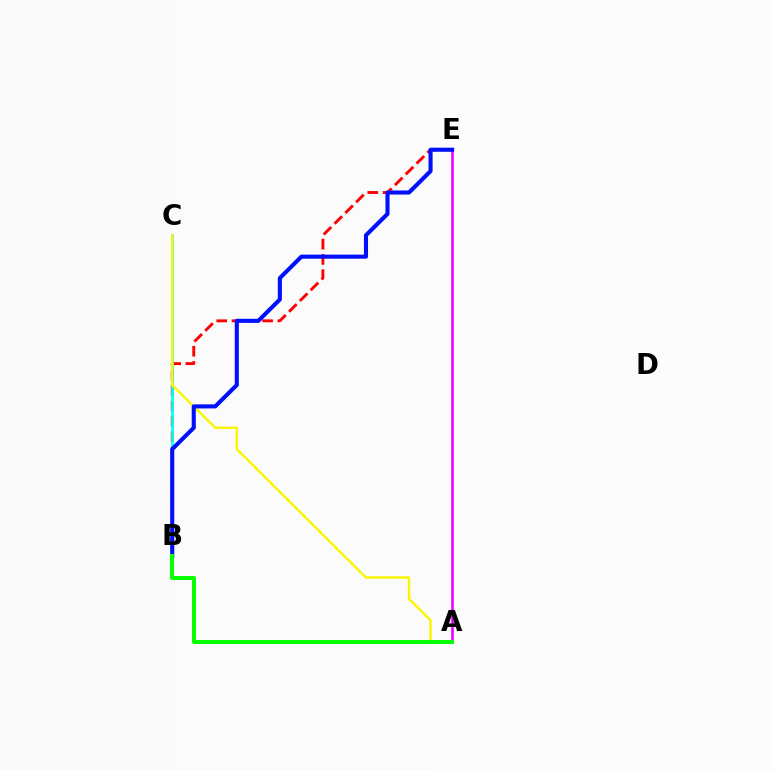{('B', 'E'): [{'color': '#ff0000', 'line_style': 'dashed', 'thickness': 2.07}, {'color': '#0010ff', 'line_style': 'solid', 'thickness': 2.94}], ('B', 'C'): [{'color': '#00fff6', 'line_style': 'solid', 'thickness': 1.93}], ('A', 'C'): [{'color': '#fcf500', 'line_style': 'solid', 'thickness': 1.72}], ('A', 'E'): [{'color': '#ee00ff', 'line_style': 'solid', 'thickness': 1.87}], ('A', 'B'): [{'color': '#08ff00', 'line_style': 'solid', 'thickness': 2.86}]}